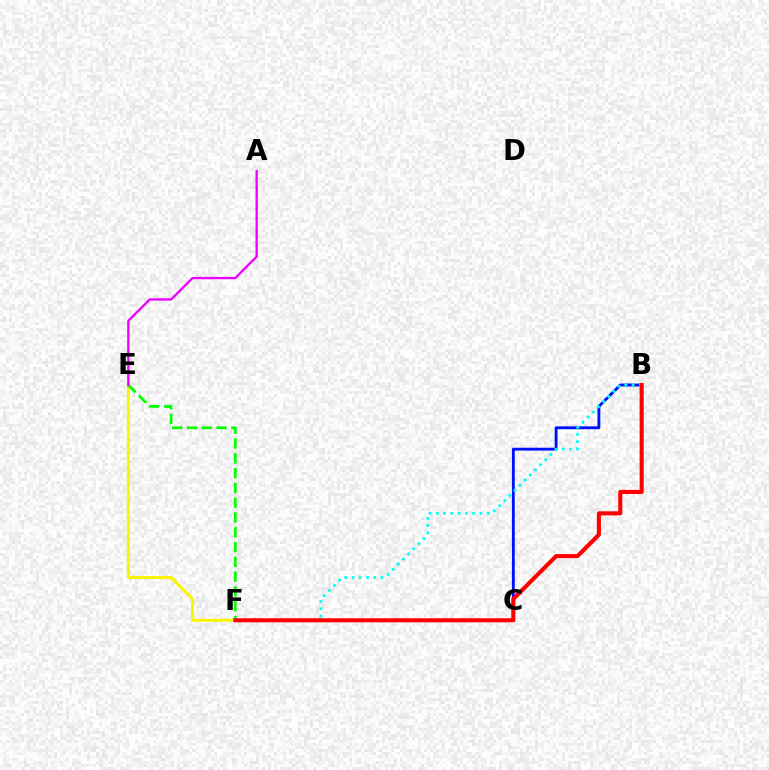{('B', 'C'): [{'color': '#0010ff', 'line_style': 'solid', 'thickness': 2.06}], ('B', 'F'): [{'color': '#00fff6', 'line_style': 'dotted', 'thickness': 1.97}, {'color': '#ff0000', 'line_style': 'solid', 'thickness': 2.93}], ('E', 'F'): [{'color': '#fcf500', 'line_style': 'solid', 'thickness': 2.18}, {'color': '#08ff00', 'line_style': 'dashed', 'thickness': 2.01}], ('A', 'E'): [{'color': '#ee00ff', 'line_style': 'solid', 'thickness': 1.67}]}